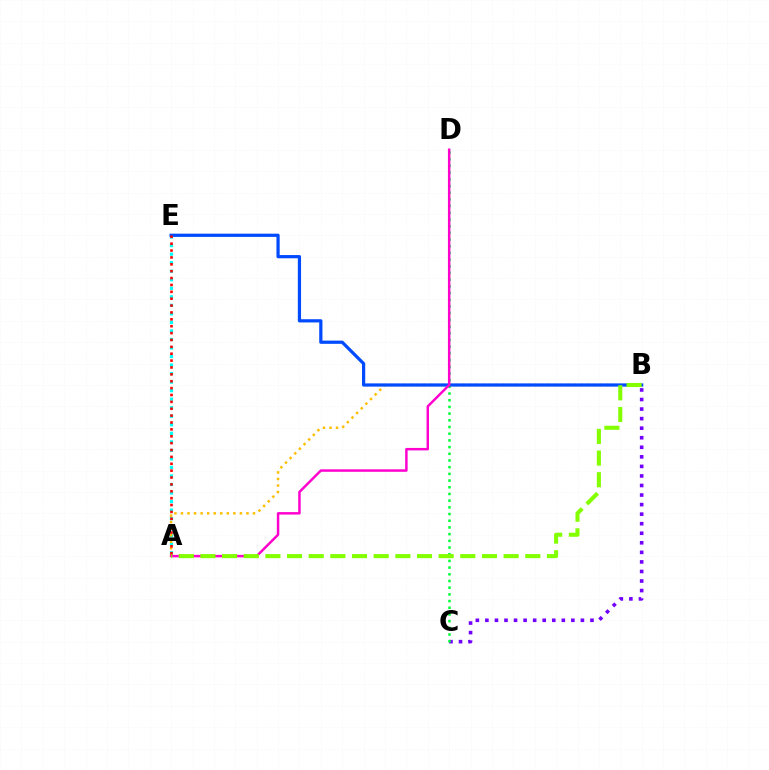{('B', 'C'): [{'color': '#7200ff', 'line_style': 'dotted', 'thickness': 2.6}], ('A', 'E'): [{'color': '#00fff6', 'line_style': 'dotted', 'thickness': 2.32}, {'color': '#ff0000', 'line_style': 'dotted', 'thickness': 1.87}], ('C', 'D'): [{'color': '#00ff39', 'line_style': 'dotted', 'thickness': 1.82}], ('A', 'B'): [{'color': '#ffbd00', 'line_style': 'dotted', 'thickness': 1.78}, {'color': '#84ff00', 'line_style': 'dashed', 'thickness': 2.94}], ('B', 'E'): [{'color': '#004bff', 'line_style': 'solid', 'thickness': 2.32}], ('A', 'D'): [{'color': '#ff00cf', 'line_style': 'solid', 'thickness': 1.78}]}